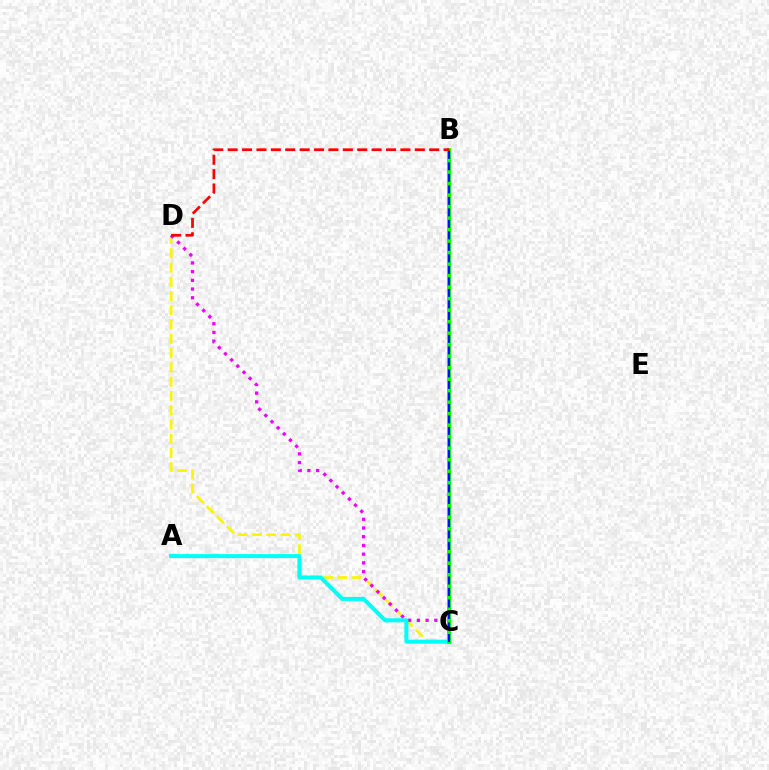{('C', 'D'): [{'color': '#fcf500', 'line_style': 'dashed', 'thickness': 1.94}, {'color': '#ee00ff', 'line_style': 'dotted', 'thickness': 2.37}], ('A', 'C'): [{'color': '#00fff6', 'line_style': 'solid', 'thickness': 2.91}], ('B', 'C'): [{'color': '#08ff00', 'line_style': 'solid', 'thickness': 2.83}, {'color': '#0010ff', 'line_style': 'dashed', 'thickness': 1.56}], ('B', 'D'): [{'color': '#ff0000', 'line_style': 'dashed', 'thickness': 1.96}]}